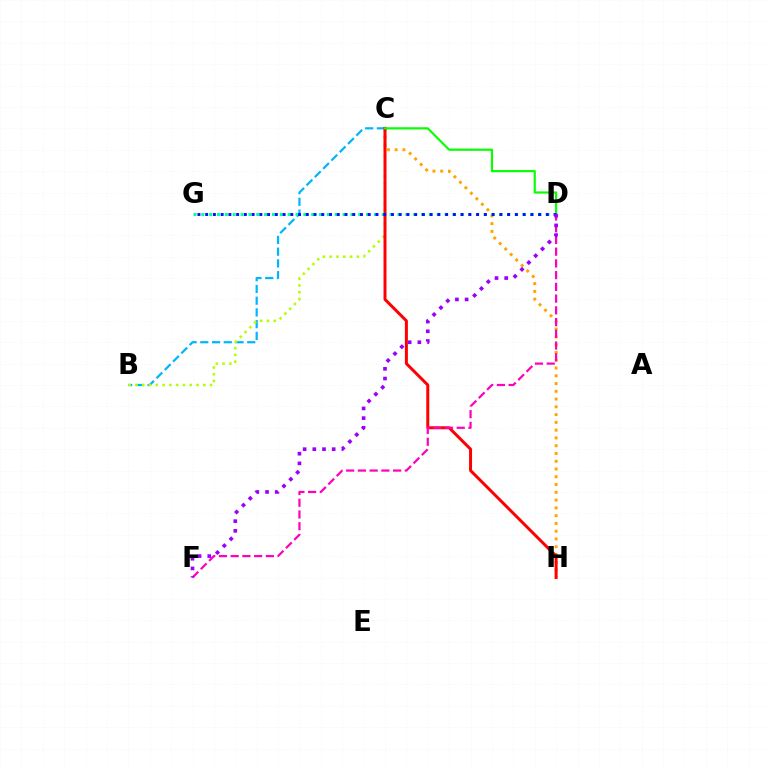{('B', 'C'): [{'color': '#00b5ff', 'line_style': 'dashed', 'thickness': 1.59}, {'color': '#b3ff00', 'line_style': 'dotted', 'thickness': 1.84}], ('C', 'H'): [{'color': '#ffa500', 'line_style': 'dotted', 'thickness': 2.11}, {'color': '#ff0000', 'line_style': 'solid', 'thickness': 2.15}], ('C', 'D'): [{'color': '#08ff00', 'line_style': 'solid', 'thickness': 1.57}], ('D', 'G'): [{'color': '#00ff9d', 'line_style': 'dotted', 'thickness': 2.13}, {'color': '#0010ff', 'line_style': 'dotted', 'thickness': 2.1}], ('D', 'F'): [{'color': '#ff00bd', 'line_style': 'dashed', 'thickness': 1.59}, {'color': '#9b00ff', 'line_style': 'dotted', 'thickness': 2.63}]}